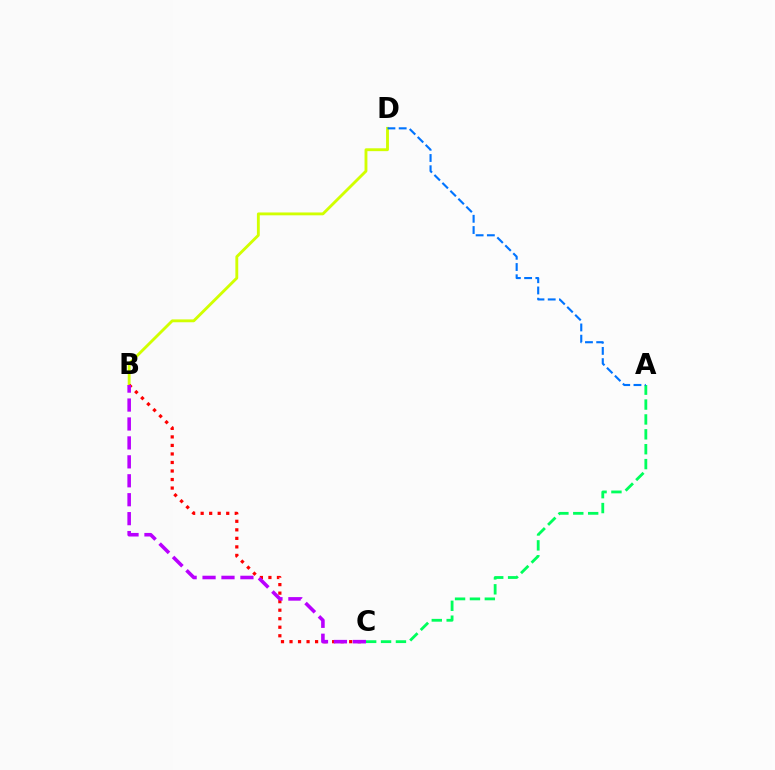{('A', 'C'): [{'color': '#00ff5c', 'line_style': 'dashed', 'thickness': 2.02}], ('B', 'D'): [{'color': '#d1ff00', 'line_style': 'solid', 'thickness': 2.06}], ('B', 'C'): [{'color': '#ff0000', 'line_style': 'dotted', 'thickness': 2.32}, {'color': '#b900ff', 'line_style': 'dashed', 'thickness': 2.57}], ('A', 'D'): [{'color': '#0074ff', 'line_style': 'dashed', 'thickness': 1.53}]}